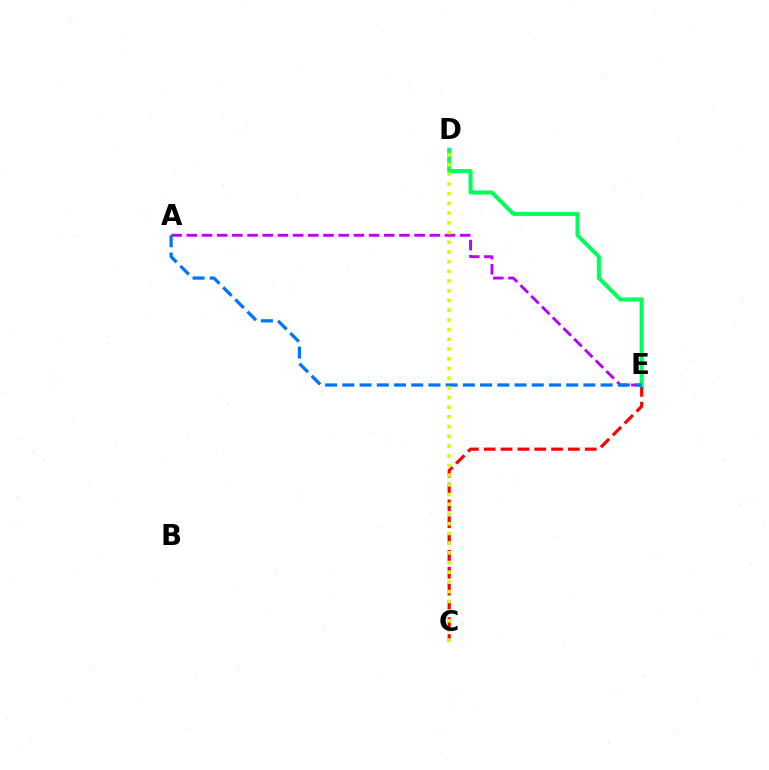{('C', 'E'): [{'color': '#ff0000', 'line_style': 'dashed', 'thickness': 2.29}], ('A', 'E'): [{'color': '#b900ff', 'line_style': 'dashed', 'thickness': 2.06}, {'color': '#0074ff', 'line_style': 'dashed', 'thickness': 2.34}], ('D', 'E'): [{'color': '#00ff5c', 'line_style': 'solid', 'thickness': 2.91}], ('C', 'D'): [{'color': '#d1ff00', 'line_style': 'dotted', 'thickness': 2.64}]}